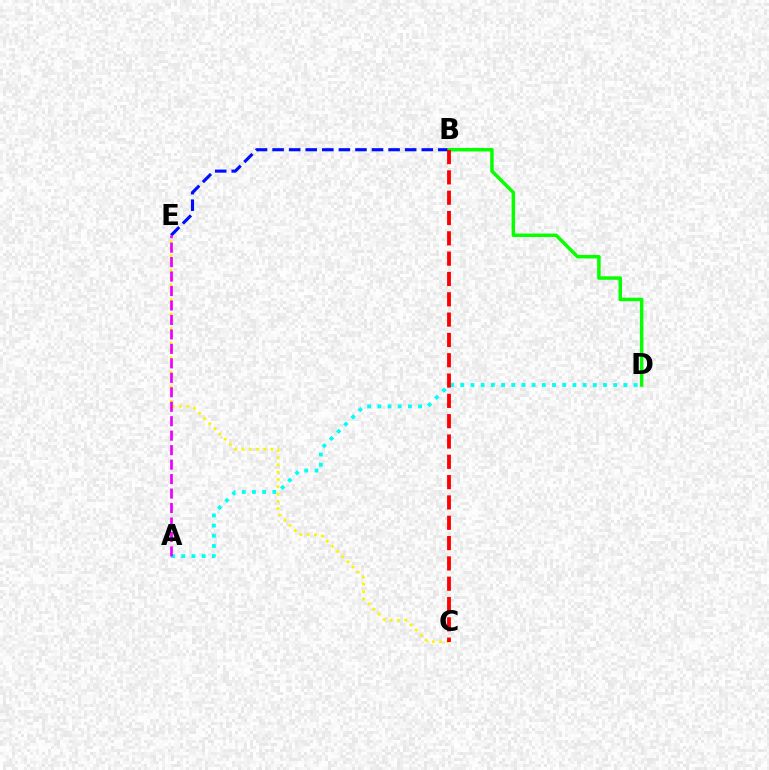{('A', 'D'): [{'color': '#00fff6', 'line_style': 'dotted', 'thickness': 2.77}], ('B', 'E'): [{'color': '#0010ff', 'line_style': 'dashed', 'thickness': 2.25}], ('C', 'E'): [{'color': '#fcf500', 'line_style': 'dotted', 'thickness': 1.98}], ('B', 'D'): [{'color': '#08ff00', 'line_style': 'solid', 'thickness': 2.5}], ('A', 'E'): [{'color': '#ee00ff', 'line_style': 'dashed', 'thickness': 1.97}], ('B', 'C'): [{'color': '#ff0000', 'line_style': 'dashed', 'thickness': 2.76}]}